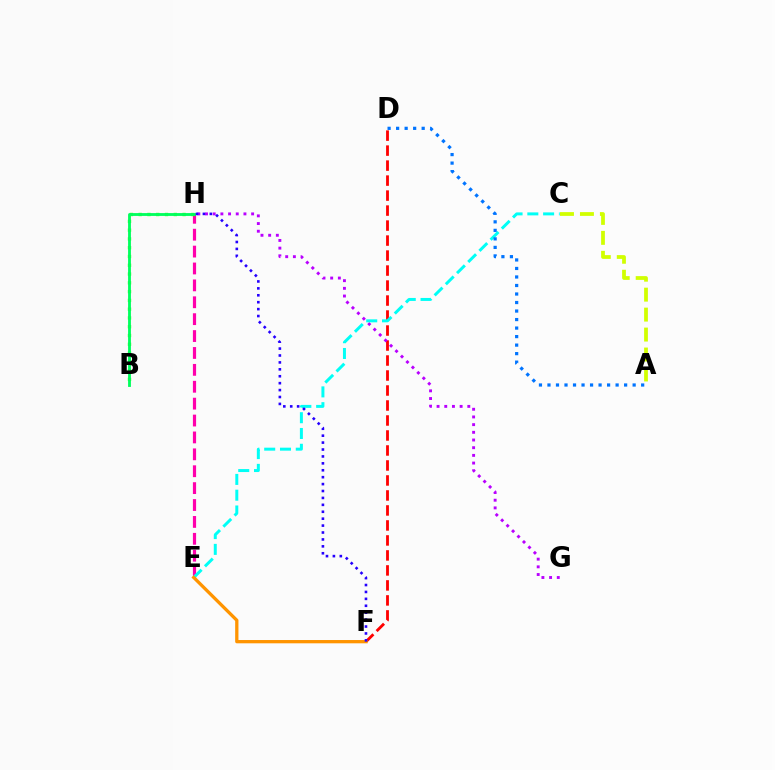{('D', 'F'): [{'color': '#ff0000', 'line_style': 'dashed', 'thickness': 2.04}], ('E', 'H'): [{'color': '#ff00ac', 'line_style': 'dashed', 'thickness': 2.3}], ('B', 'H'): [{'color': '#3dff00', 'line_style': 'dotted', 'thickness': 2.39}, {'color': '#00ff5c', 'line_style': 'solid', 'thickness': 2.05}], ('G', 'H'): [{'color': '#b900ff', 'line_style': 'dotted', 'thickness': 2.09}], ('C', 'E'): [{'color': '#00fff6', 'line_style': 'dashed', 'thickness': 2.14}], ('A', 'D'): [{'color': '#0074ff', 'line_style': 'dotted', 'thickness': 2.31}], ('A', 'C'): [{'color': '#d1ff00', 'line_style': 'dashed', 'thickness': 2.71}], ('E', 'F'): [{'color': '#ff9400', 'line_style': 'solid', 'thickness': 2.36}], ('F', 'H'): [{'color': '#2500ff', 'line_style': 'dotted', 'thickness': 1.88}]}